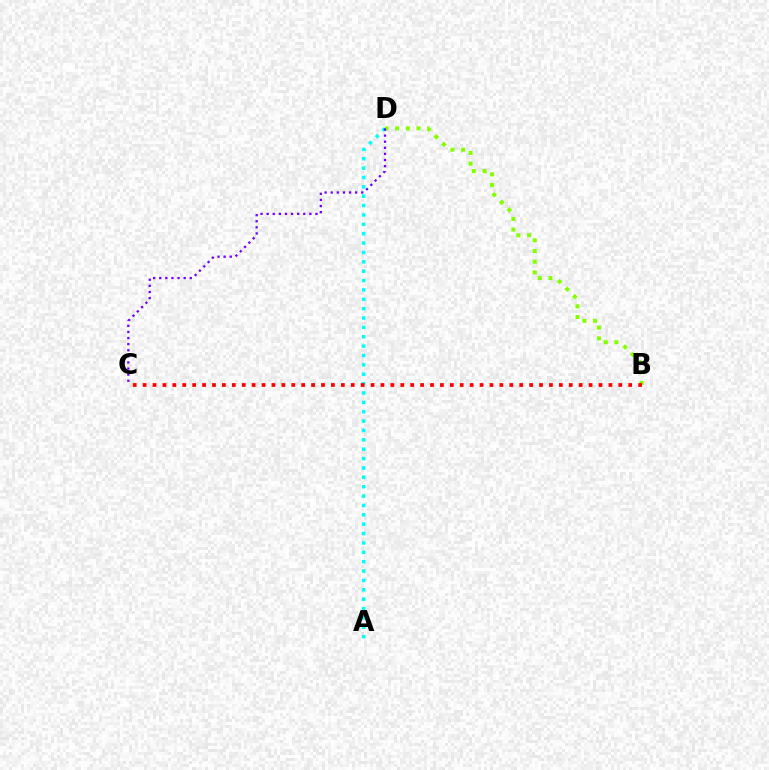{('B', 'D'): [{'color': '#84ff00', 'line_style': 'dotted', 'thickness': 2.91}], ('A', 'D'): [{'color': '#00fff6', 'line_style': 'dotted', 'thickness': 2.55}], ('C', 'D'): [{'color': '#7200ff', 'line_style': 'dotted', 'thickness': 1.66}], ('B', 'C'): [{'color': '#ff0000', 'line_style': 'dotted', 'thickness': 2.69}]}